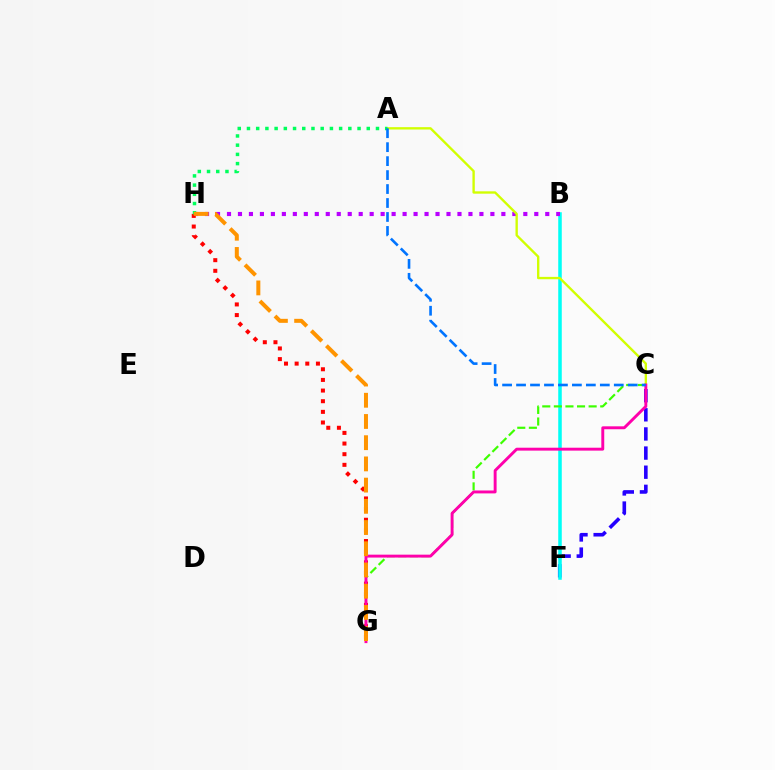{('C', 'F'): [{'color': '#2500ff', 'line_style': 'dashed', 'thickness': 2.6}], ('B', 'F'): [{'color': '#00fff6', 'line_style': 'solid', 'thickness': 2.54}], ('B', 'H'): [{'color': '#b900ff', 'line_style': 'dotted', 'thickness': 2.98}], ('C', 'G'): [{'color': '#3dff00', 'line_style': 'dashed', 'thickness': 1.57}, {'color': '#ff00ac', 'line_style': 'solid', 'thickness': 2.1}], ('G', 'H'): [{'color': '#ff0000', 'line_style': 'dotted', 'thickness': 2.89}, {'color': '#ff9400', 'line_style': 'dashed', 'thickness': 2.88}], ('A', 'C'): [{'color': '#d1ff00', 'line_style': 'solid', 'thickness': 1.69}, {'color': '#0074ff', 'line_style': 'dashed', 'thickness': 1.9}], ('A', 'H'): [{'color': '#00ff5c', 'line_style': 'dotted', 'thickness': 2.5}]}